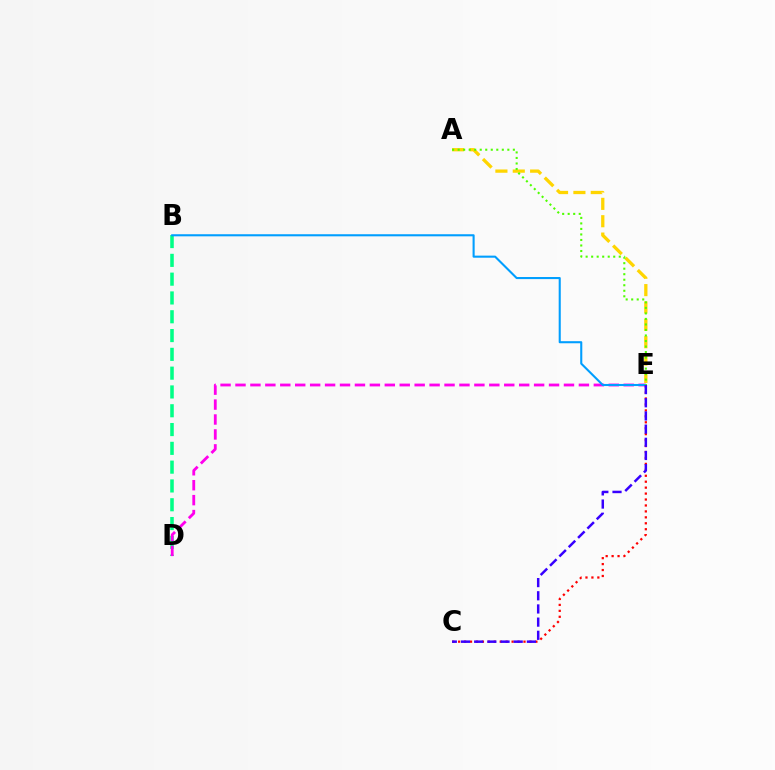{('B', 'D'): [{'color': '#00ff86', 'line_style': 'dashed', 'thickness': 2.55}], ('A', 'E'): [{'color': '#ffd500', 'line_style': 'dashed', 'thickness': 2.36}, {'color': '#4fff00', 'line_style': 'dotted', 'thickness': 1.5}], ('D', 'E'): [{'color': '#ff00ed', 'line_style': 'dashed', 'thickness': 2.03}], ('B', 'E'): [{'color': '#009eff', 'line_style': 'solid', 'thickness': 1.5}], ('C', 'E'): [{'color': '#ff0000', 'line_style': 'dotted', 'thickness': 1.61}, {'color': '#3700ff', 'line_style': 'dashed', 'thickness': 1.79}]}